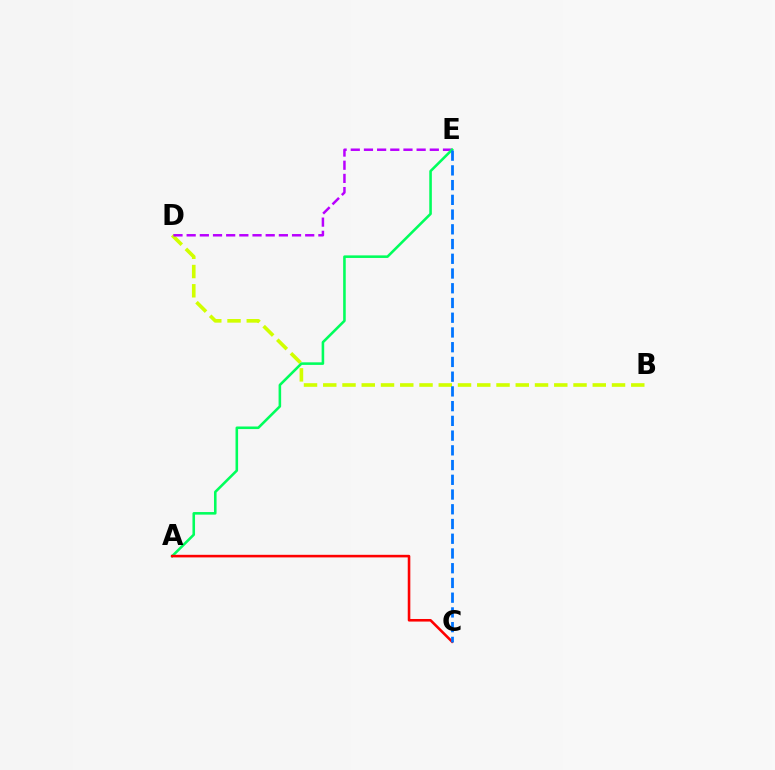{('B', 'D'): [{'color': '#d1ff00', 'line_style': 'dashed', 'thickness': 2.62}], ('D', 'E'): [{'color': '#b900ff', 'line_style': 'dashed', 'thickness': 1.79}], ('A', 'E'): [{'color': '#00ff5c', 'line_style': 'solid', 'thickness': 1.85}], ('A', 'C'): [{'color': '#ff0000', 'line_style': 'solid', 'thickness': 1.86}], ('C', 'E'): [{'color': '#0074ff', 'line_style': 'dashed', 'thickness': 2.0}]}